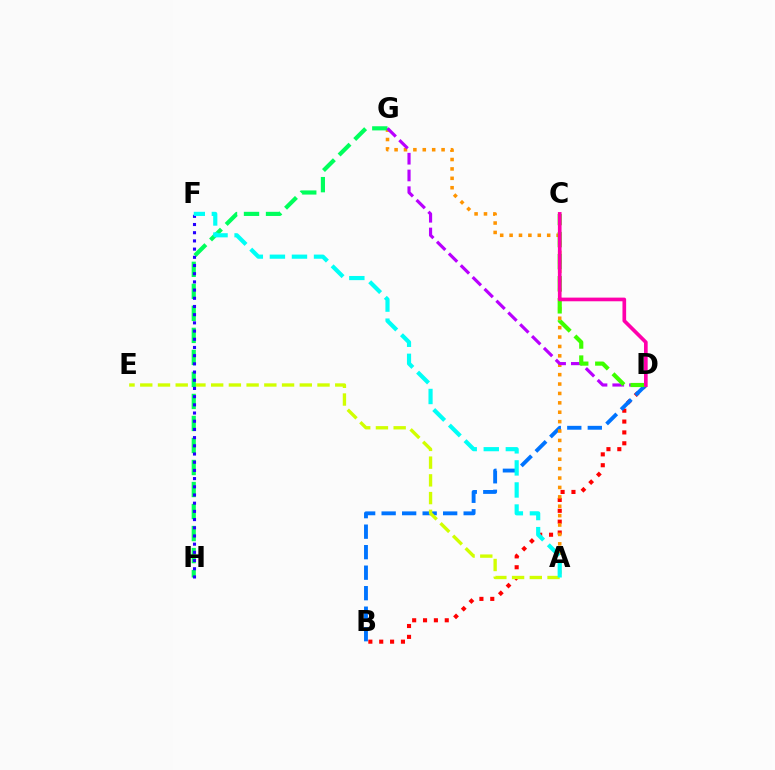{('B', 'D'): [{'color': '#ff0000', 'line_style': 'dotted', 'thickness': 2.95}, {'color': '#0074ff', 'line_style': 'dashed', 'thickness': 2.79}], ('A', 'G'): [{'color': '#ff9400', 'line_style': 'dotted', 'thickness': 2.55}], ('A', 'E'): [{'color': '#d1ff00', 'line_style': 'dashed', 'thickness': 2.41}], ('G', 'H'): [{'color': '#00ff5c', 'line_style': 'dashed', 'thickness': 2.99}], ('F', 'H'): [{'color': '#2500ff', 'line_style': 'dotted', 'thickness': 2.23}], ('D', 'G'): [{'color': '#b900ff', 'line_style': 'dashed', 'thickness': 2.28}], ('A', 'F'): [{'color': '#00fff6', 'line_style': 'dashed', 'thickness': 3.0}], ('C', 'D'): [{'color': '#3dff00', 'line_style': 'dashed', 'thickness': 3.0}, {'color': '#ff00ac', 'line_style': 'solid', 'thickness': 2.64}]}